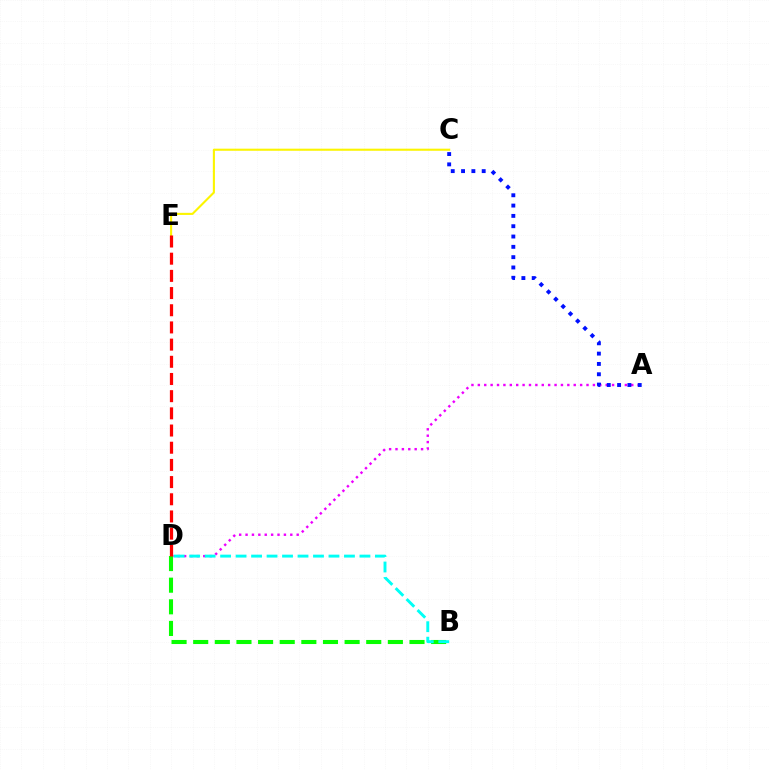{('A', 'D'): [{'color': '#ee00ff', 'line_style': 'dotted', 'thickness': 1.74}], ('C', 'E'): [{'color': '#fcf500', 'line_style': 'solid', 'thickness': 1.51}], ('B', 'D'): [{'color': '#08ff00', 'line_style': 'dashed', 'thickness': 2.94}, {'color': '#00fff6', 'line_style': 'dashed', 'thickness': 2.1}], ('A', 'C'): [{'color': '#0010ff', 'line_style': 'dotted', 'thickness': 2.8}], ('D', 'E'): [{'color': '#ff0000', 'line_style': 'dashed', 'thickness': 2.33}]}